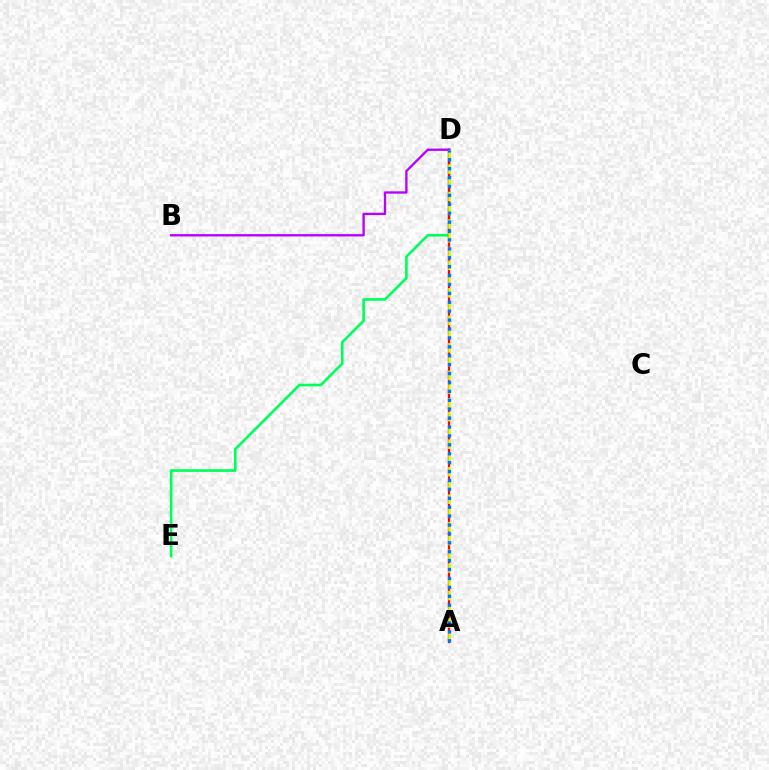{('D', 'E'): [{'color': '#00ff5c', 'line_style': 'solid', 'thickness': 1.9}], ('A', 'D'): [{'color': '#ff0000', 'line_style': 'solid', 'thickness': 1.64}, {'color': '#d1ff00', 'line_style': 'dashed', 'thickness': 1.87}, {'color': '#0074ff', 'line_style': 'dotted', 'thickness': 2.42}], ('B', 'D'): [{'color': '#b900ff', 'line_style': 'solid', 'thickness': 1.69}]}